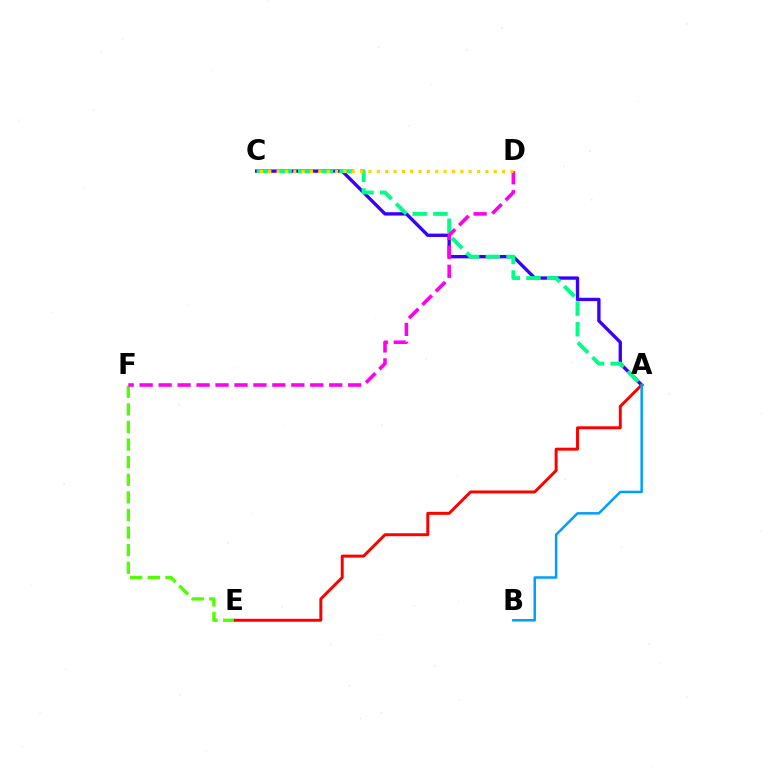{('E', 'F'): [{'color': '#4fff00', 'line_style': 'dashed', 'thickness': 2.39}], ('A', 'C'): [{'color': '#3700ff', 'line_style': 'solid', 'thickness': 2.41}, {'color': '#00ff86', 'line_style': 'dashed', 'thickness': 2.81}], ('A', 'E'): [{'color': '#ff0000', 'line_style': 'solid', 'thickness': 2.13}], ('D', 'F'): [{'color': '#ff00ed', 'line_style': 'dashed', 'thickness': 2.58}], ('C', 'D'): [{'color': '#ffd500', 'line_style': 'dotted', 'thickness': 2.27}], ('A', 'B'): [{'color': '#009eff', 'line_style': 'solid', 'thickness': 1.8}]}